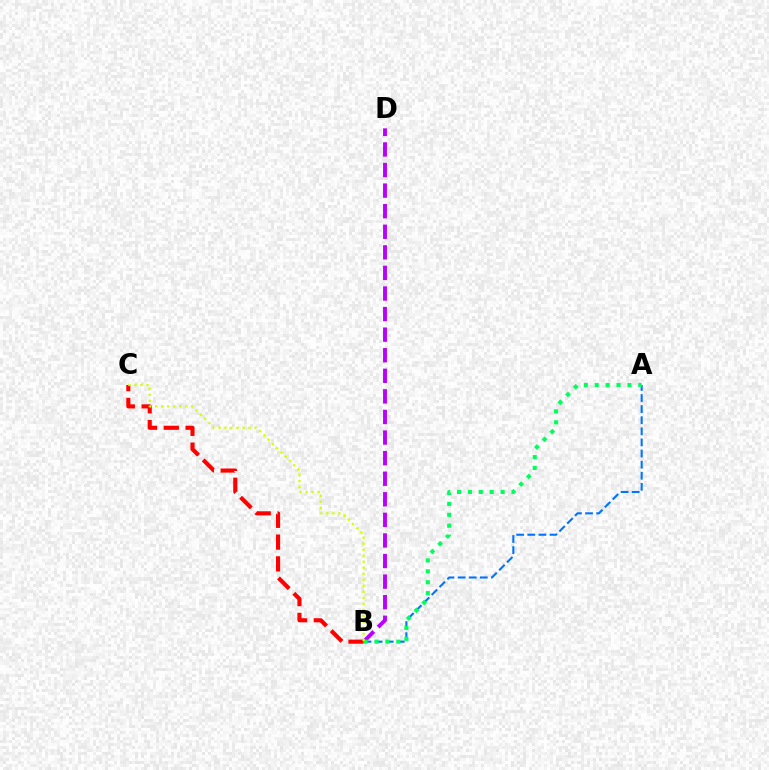{('B', 'D'): [{'color': '#b900ff', 'line_style': 'dashed', 'thickness': 2.8}], ('B', 'C'): [{'color': '#ff0000', 'line_style': 'dashed', 'thickness': 2.96}, {'color': '#d1ff00', 'line_style': 'dotted', 'thickness': 1.63}], ('A', 'B'): [{'color': '#0074ff', 'line_style': 'dashed', 'thickness': 1.51}, {'color': '#00ff5c', 'line_style': 'dotted', 'thickness': 2.96}]}